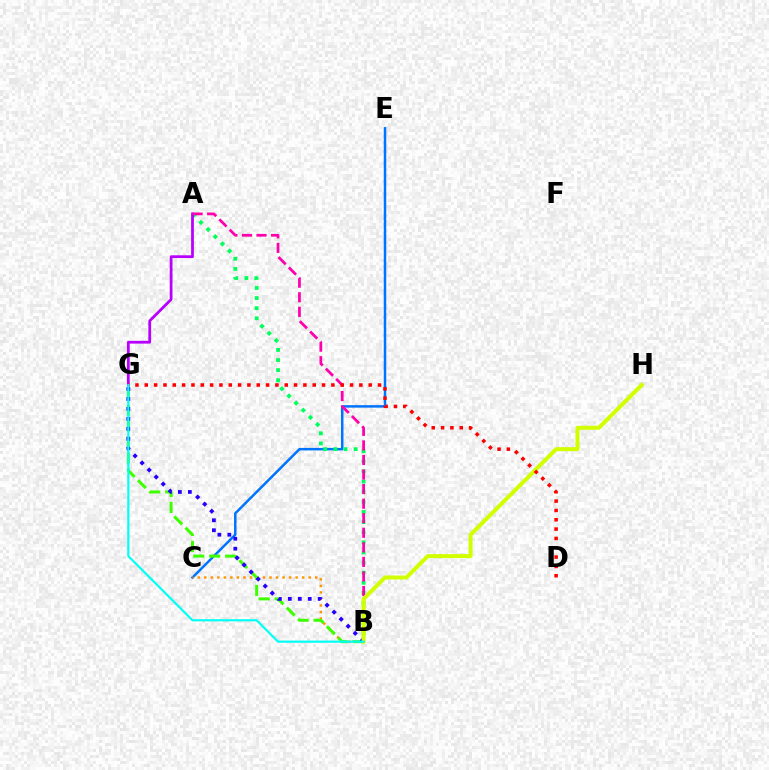{('C', 'E'): [{'color': '#0074ff', 'line_style': 'solid', 'thickness': 1.79}], ('A', 'B'): [{'color': '#00ff5c', 'line_style': 'dotted', 'thickness': 2.75}, {'color': '#ff00ac', 'line_style': 'dashed', 'thickness': 1.98}], ('A', 'G'): [{'color': '#b900ff', 'line_style': 'solid', 'thickness': 2.0}], ('B', 'C'): [{'color': '#ff9400', 'line_style': 'dotted', 'thickness': 1.77}], ('B', 'G'): [{'color': '#3dff00', 'line_style': 'dashed', 'thickness': 2.17}, {'color': '#2500ff', 'line_style': 'dotted', 'thickness': 2.71}, {'color': '#00fff6', 'line_style': 'solid', 'thickness': 1.57}], ('B', 'H'): [{'color': '#d1ff00', 'line_style': 'solid', 'thickness': 2.88}], ('D', 'G'): [{'color': '#ff0000', 'line_style': 'dotted', 'thickness': 2.53}]}